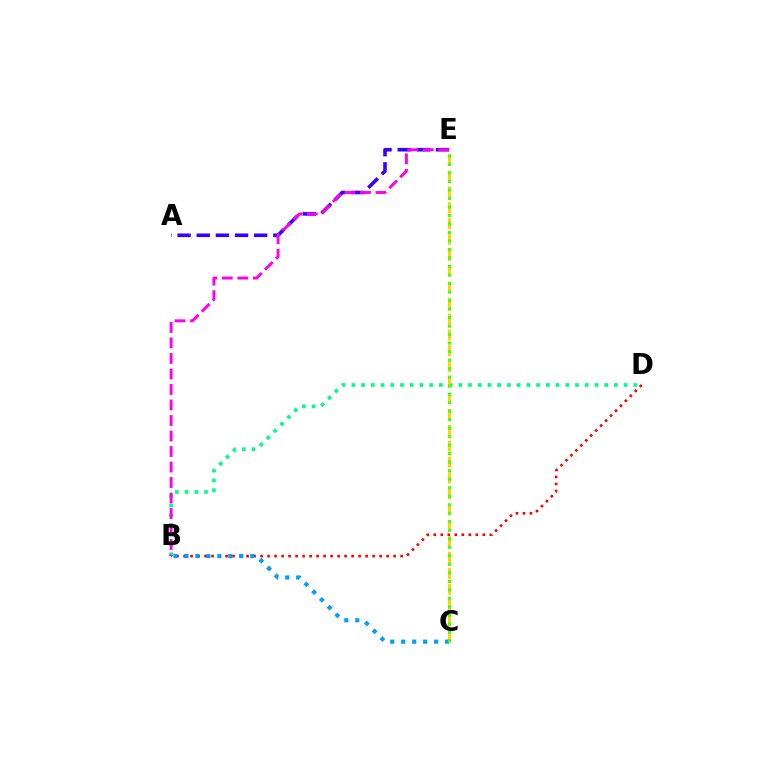{('B', 'D'): [{'color': '#ff0000', 'line_style': 'dotted', 'thickness': 1.9}, {'color': '#00ff86', 'line_style': 'dotted', 'thickness': 2.64}], ('A', 'E'): [{'color': '#3700ff', 'line_style': 'dashed', 'thickness': 2.6}], ('B', 'E'): [{'color': '#ff00ed', 'line_style': 'dashed', 'thickness': 2.11}], ('C', 'E'): [{'color': '#ffd500', 'line_style': 'dashed', 'thickness': 2.16}, {'color': '#4fff00', 'line_style': 'dotted', 'thickness': 2.31}], ('B', 'C'): [{'color': '#009eff', 'line_style': 'dotted', 'thickness': 2.98}]}